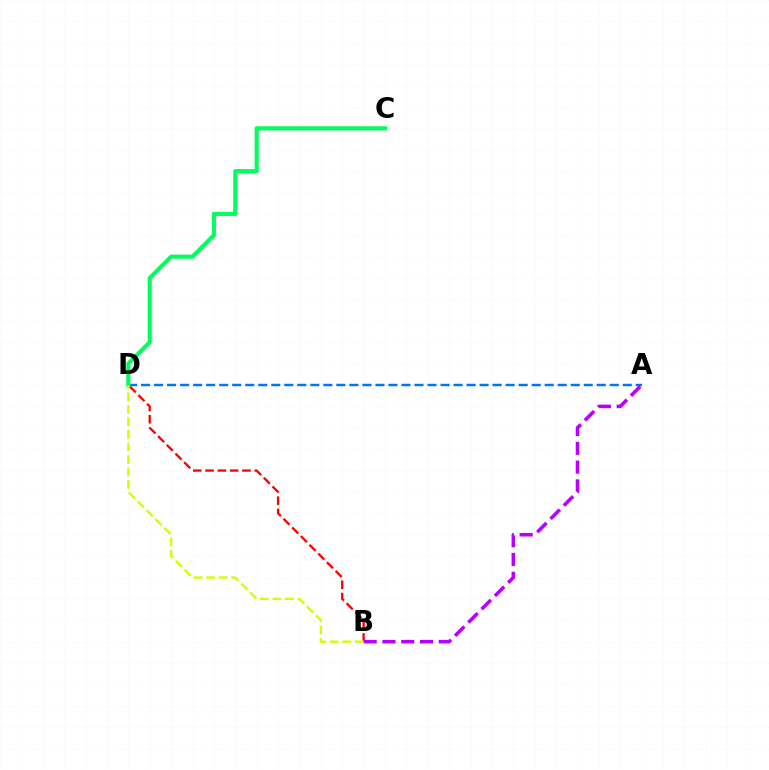{('A', 'D'): [{'color': '#0074ff', 'line_style': 'dashed', 'thickness': 1.77}], ('B', 'D'): [{'color': '#ff0000', 'line_style': 'dashed', 'thickness': 1.67}, {'color': '#d1ff00', 'line_style': 'dashed', 'thickness': 1.7}], ('A', 'B'): [{'color': '#b900ff', 'line_style': 'dashed', 'thickness': 2.55}], ('C', 'D'): [{'color': '#00ff5c', 'line_style': 'solid', 'thickness': 2.97}]}